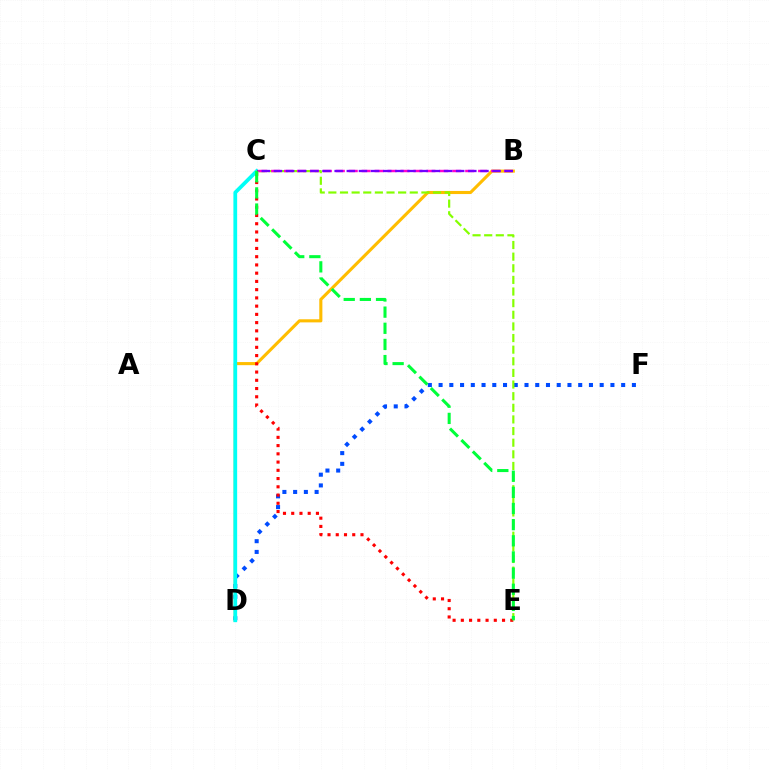{('D', 'F'): [{'color': '#004bff', 'line_style': 'dotted', 'thickness': 2.92}], ('B', 'D'): [{'color': '#ffbd00', 'line_style': 'solid', 'thickness': 2.23}], ('C', 'E'): [{'color': '#ff0000', 'line_style': 'dotted', 'thickness': 2.24}, {'color': '#84ff00', 'line_style': 'dashed', 'thickness': 1.58}, {'color': '#00ff39', 'line_style': 'dashed', 'thickness': 2.19}], ('C', 'D'): [{'color': '#00fff6', 'line_style': 'solid', 'thickness': 2.71}], ('B', 'C'): [{'color': '#ff00cf', 'line_style': 'dashed', 'thickness': 1.76}, {'color': '#7200ff', 'line_style': 'dashed', 'thickness': 1.65}]}